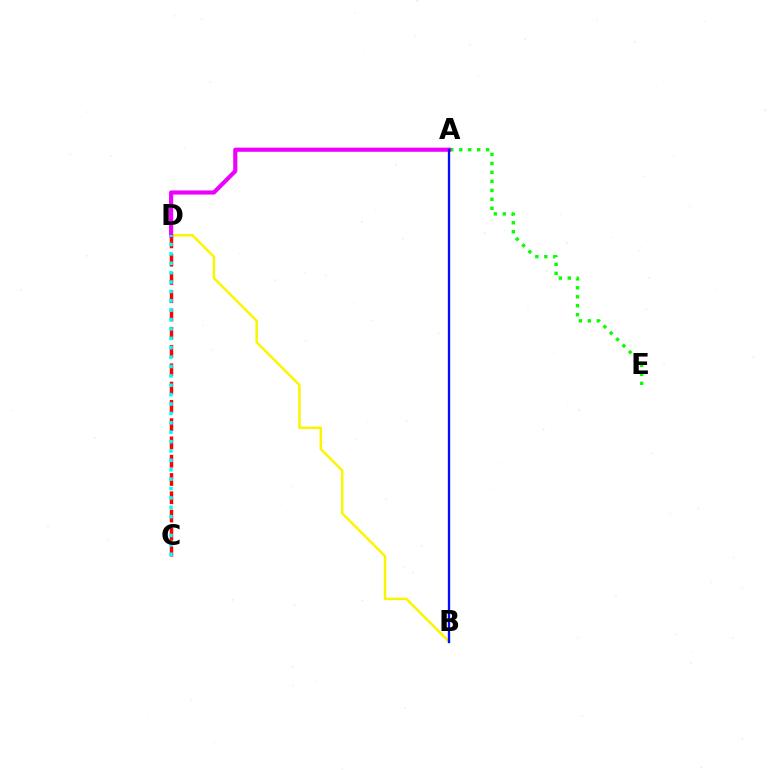{('A', 'E'): [{'color': '#08ff00', 'line_style': 'dotted', 'thickness': 2.44}], ('B', 'D'): [{'color': '#fcf500', 'line_style': 'solid', 'thickness': 1.79}], ('C', 'D'): [{'color': '#ff0000', 'line_style': 'dashed', 'thickness': 2.48}, {'color': '#00fff6', 'line_style': 'dotted', 'thickness': 2.55}], ('A', 'D'): [{'color': '#ee00ff', 'line_style': 'solid', 'thickness': 2.97}], ('A', 'B'): [{'color': '#0010ff', 'line_style': 'solid', 'thickness': 1.68}]}